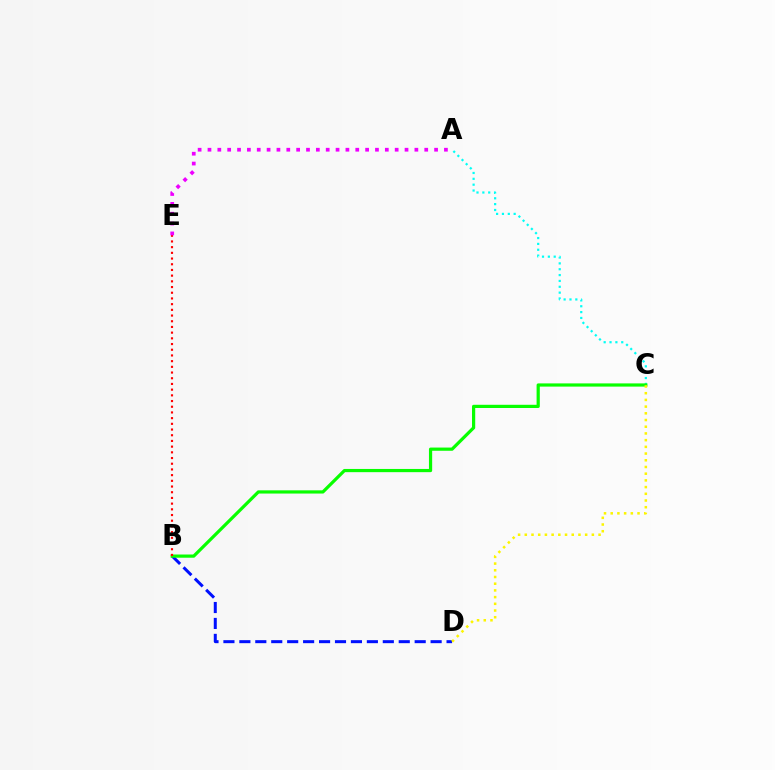{('A', 'C'): [{'color': '#00fff6', 'line_style': 'dotted', 'thickness': 1.59}], ('B', 'D'): [{'color': '#0010ff', 'line_style': 'dashed', 'thickness': 2.17}], ('B', 'C'): [{'color': '#08ff00', 'line_style': 'solid', 'thickness': 2.31}], ('B', 'E'): [{'color': '#ff0000', 'line_style': 'dotted', 'thickness': 1.55}], ('A', 'E'): [{'color': '#ee00ff', 'line_style': 'dotted', 'thickness': 2.68}], ('C', 'D'): [{'color': '#fcf500', 'line_style': 'dotted', 'thickness': 1.82}]}